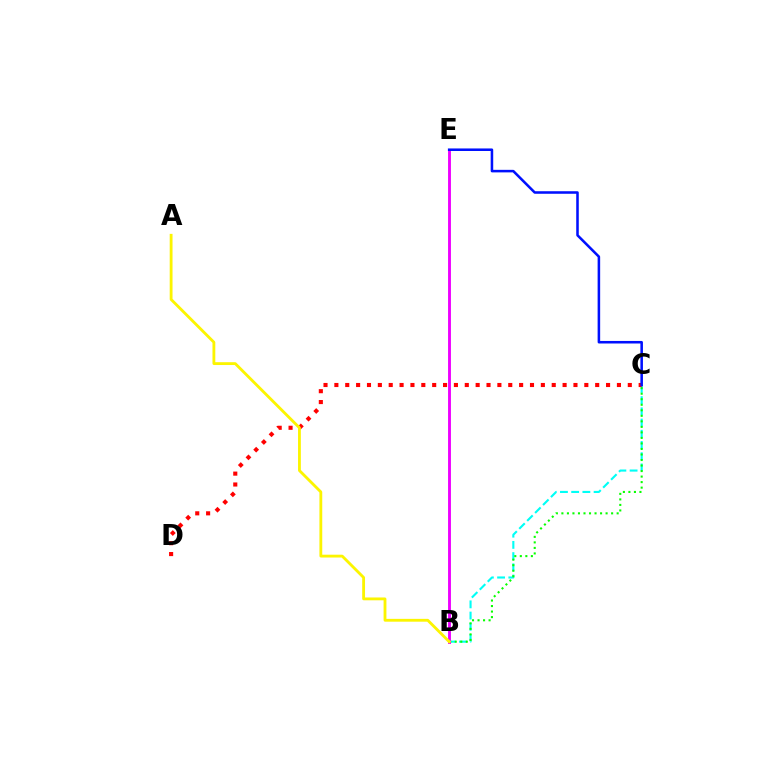{('B', 'C'): [{'color': '#00fff6', 'line_style': 'dashed', 'thickness': 1.52}, {'color': '#08ff00', 'line_style': 'dotted', 'thickness': 1.5}], ('C', 'D'): [{'color': '#ff0000', 'line_style': 'dotted', 'thickness': 2.95}], ('B', 'E'): [{'color': '#ee00ff', 'line_style': 'solid', 'thickness': 2.08}], ('C', 'E'): [{'color': '#0010ff', 'line_style': 'solid', 'thickness': 1.83}], ('A', 'B'): [{'color': '#fcf500', 'line_style': 'solid', 'thickness': 2.03}]}